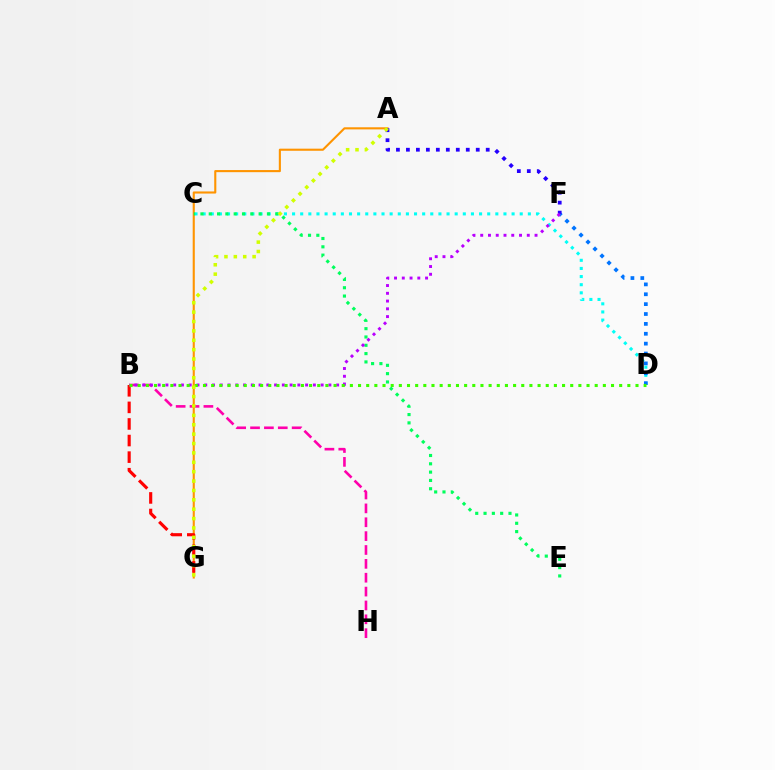{('C', 'D'): [{'color': '#00fff6', 'line_style': 'dotted', 'thickness': 2.21}], ('A', 'G'): [{'color': '#ff9400', 'line_style': 'solid', 'thickness': 1.52}, {'color': '#d1ff00', 'line_style': 'dotted', 'thickness': 2.55}], ('C', 'E'): [{'color': '#00ff5c', 'line_style': 'dotted', 'thickness': 2.26}], ('B', 'G'): [{'color': '#ff0000', 'line_style': 'dashed', 'thickness': 2.25}], ('D', 'F'): [{'color': '#0074ff', 'line_style': 'dotted', 'thickness': 2.68}], ('A', 'F'): [{'color': '#2500ff', 'line_style': 'dotted', 'thickness': 2.71}], ('B', 'H'): [{'color': '#ff00ac', 'line_style': 'dashed', 'thickness': 1.88}], ('B', 'F'): [{'color': '#b900ff', 'line_style': 'dotted', 'thickness': 2.11}], ('B', 'D'): [{'color': '#3dff00', 'line_style': 'dotted', 'thickness': 2.22}]}